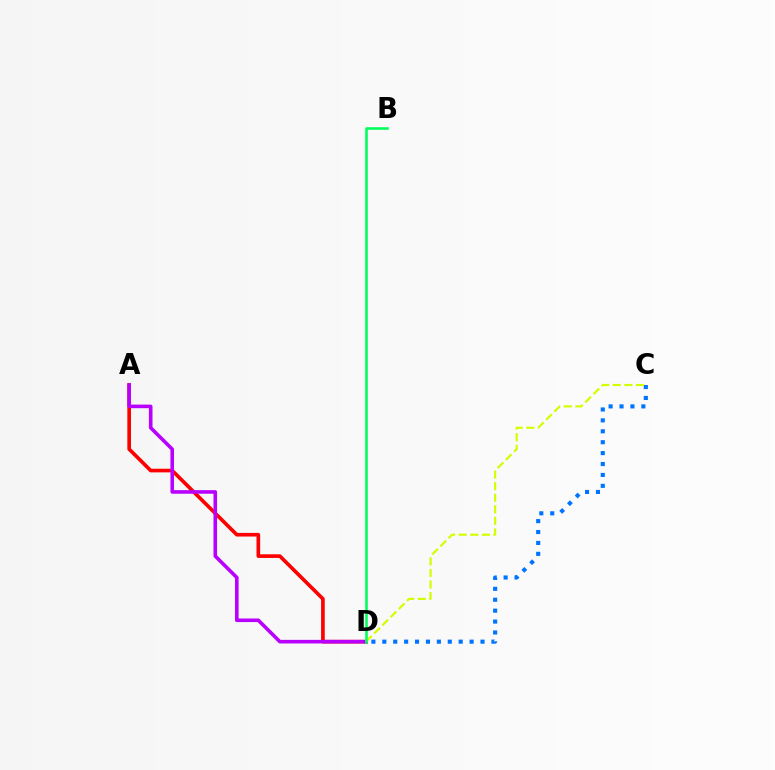{('A', 'D'): [{'color': '#ff0000', 'line_style': 'solid', 'thickness': 2.63}, {'color': '#b900ff', 'line_style': 'solid', 'thickness': 2.58}], ('C', 'D'): [{'color': '#0074ff', 'line_style': 'dotted', 'thickness': 2.96}, {'color': '#d1ff00', 'line_style': 'dashed', 'thickness': 1.57}], ('B', 'D'): [{'color': '#00ff5c', 'line_style': 'solid', 'thickness': 1.86}]}